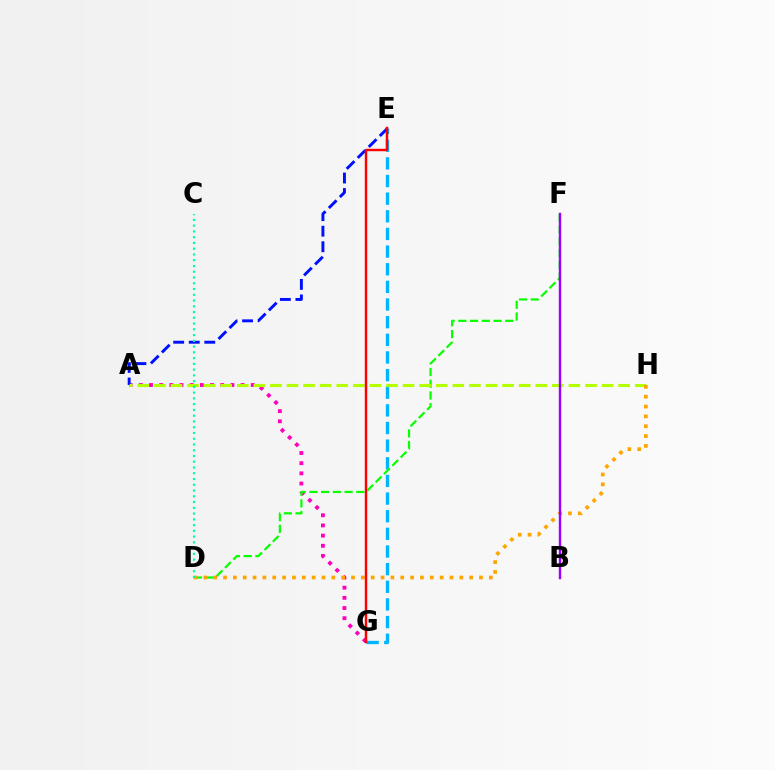{('A', 'G'): [{'color': '#ff00bd', 'line_style': 'dotted', 'thickness': 2.76}], ('E', 'G'): [{'color': '#00b5ff', 'line_style': 'dashed', 'thickness': 2.4}, {'color': '#ff0000', 'line_style': 'solid', 'thickness': 1.76}], ('A', 'E'): [{'color': '#0010ff', 'line_style': 'dashed', 'thickness': 2.11}], ('D', 'F'): [{'color': '#08ff00', 'line_style': 'dashed', 'thickness': 1.59}], ('A', 'H'): [{'color': '#b3ff00', 'line_style': 'dashed', 'thickness': 2.25}], ('D', 'H'): [{'color': '#ffa500', 'line_style': 'dotted', 'thickness': 2.67}], ('B', 'F'): [{'color': '#9b00ff', 'line_style': 'solid', 'thickness': 1.74}], ('C', 'D'): [{'color': '#00ff9d', 'line_style': 'dotted', 'thickness': 1.56}]}